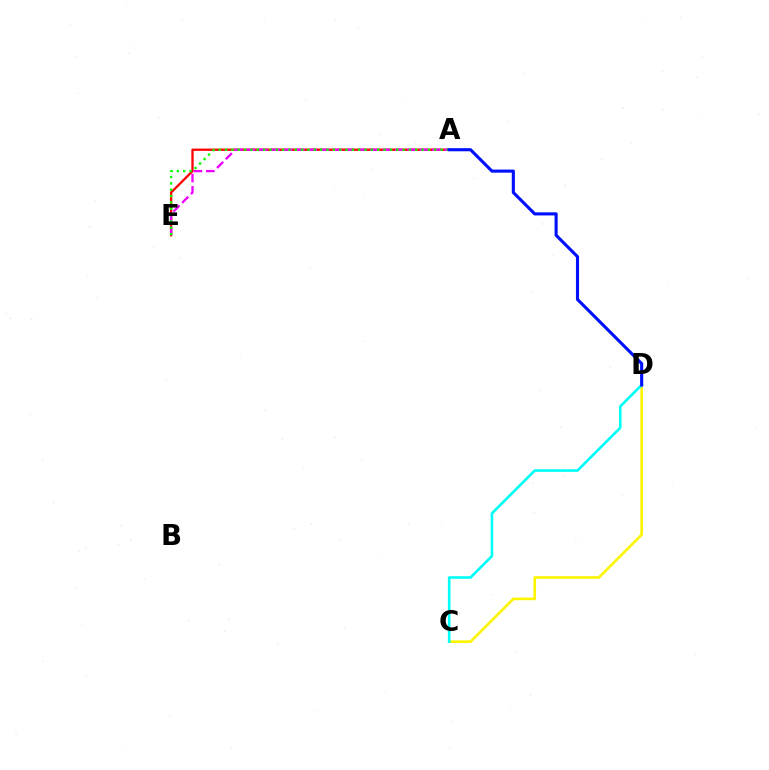{('A', 'E'): [{'color': '#ff0000', 'line_style': 'solid', 'thickness': 1.66}, {'color': '#ee00ff', 'line_style': 'dashed', 'thickness': 1.68}, {'color': '#08ff00', 'line_style': 'dotted', 'thickness': 1.72}], ('C', 'D'): [{'color': '#fcf500', 'line_style': 'solid', 'thickness': 1.89}, {'color': '#00fff6', 'line_style': 'solid', 'thickness': 1.88}], ('A', 'D'): [{'color': '#0010ff', 'line_style': 'solid', 'thickness': 2.24}]}